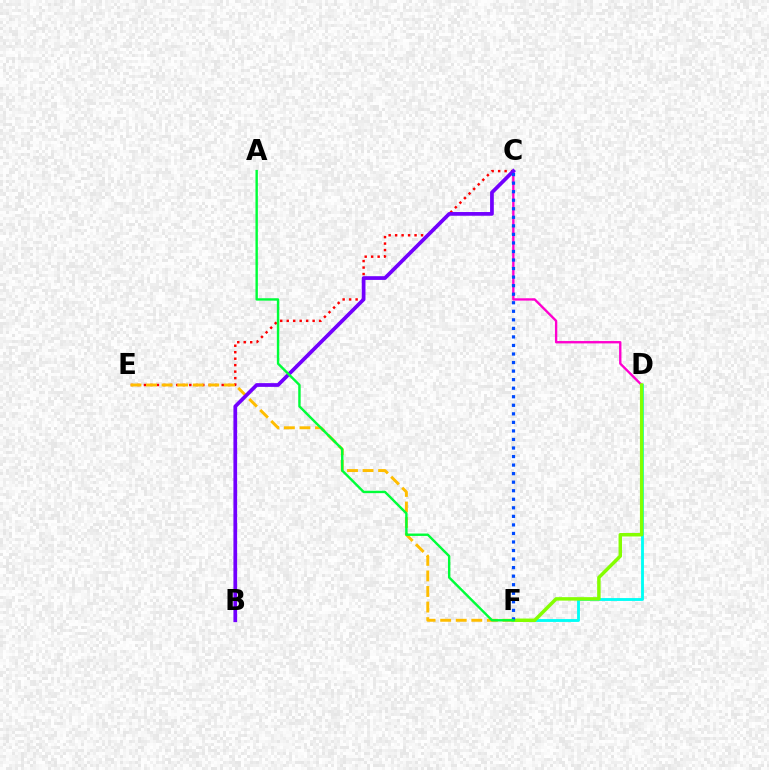{('C', 'E'): [{'color': '#ff0000', 'line_style': 'dotted', 'thickness': 1.76}], ('C', 'D'): [{'color': '#ff00cf', 'line_style': 'solid', 'thickness': 1.69}], ('E', 'F'): [{'color': '#ffbd00', 'line_style': 'dashed', 'thickness': 2.11}], ('D', 'F'): [{'color': '#00fff6', 'line_style': 'solid', 'thickness': 2.07}, {'color': '#84ff00', 'line_style': 'solid', 'thickness': 2.5}], ('B', 'C'): [{'color': '#7200ff', 'line_style': 'solid', 'thickness': 2.68}], ('C', 'F'): [{'color': '#004bff', 'line_style': 'dotted', 'thickness': 2.32}], ('A', 'F'): [{'color': '#00ff39', 'line_style': 'solid', 'thickness': 1.73}]}